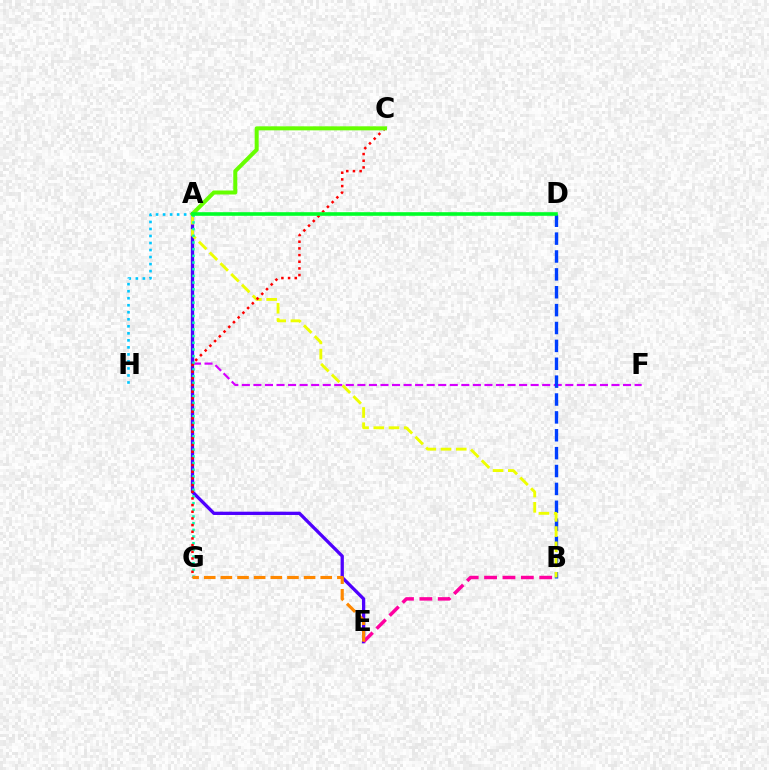{('A', 'F'): [{'color': '#d600ff', 'line_style': 'dashed', 'thickness': 1.57}], ('A', 'E'): [{'color': '#4f00ff', 'line_style': 'solid', 'thickness': 2.37}], ('B', 'D'): [{'color': '#003fff', 'line_style': 'dashed', 'thickness': 2.43}], ('A', 'B'): [{'color': '#eeff00', 'line_style': 'dashed', 'thickness': 2.07}], ('A', 'G'): [{'color': '#00ffaf', 'line_style': 'dotted', 'thickness': 1.82}], ('A', 'H'): [{'color': '#00c7ff', 'line_style': 'dotted', 'thickness': 1.91}], ('B', 'E'): [{'color': '#ff00a0', 'line_style': 'dashed', 'thickness': 2.5}], ('C', 'G'): [{'color': '#ff0000', 'line_style': 'dotted', 'thickness': 1.81}], ('A', 'C'): [{'color': '#66ff00', 'line_style': 'solid', 'thickness': 2.89}], ('E', 'G'): [{'color': '#ff8800', 'line_style': 'dashed', 'thickness': 2.26}], ('A', 'D'): [{'color': '#00ff27', 'line_style': 'solid', 'thickness': 2.6}]}